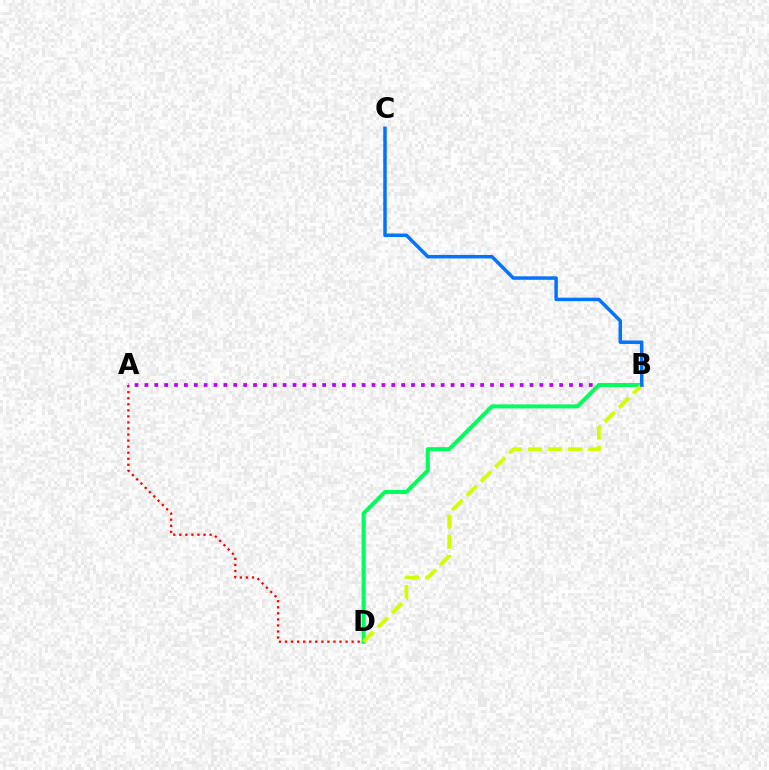{('A', 'D'): [{'color': '#ff0000', 'line_style': 'dotted', 'thickness': 1.64}], ('A', 'B'): [{'color': '#b900ff', 'line_style': 'dotted', 'thickness': 2.68}], ('B', 'D'): [{'color': '#00ff5c', 'line_style': 'solid', 'thickness': 2.9}, {'color': '#d1ff00', 'line_style': 'dashed', 'thickness': 2.73}], ('B', 'C'): [{'color': '#0074ff', 'line_style': 'solid', 'thickness': 2.5}]}